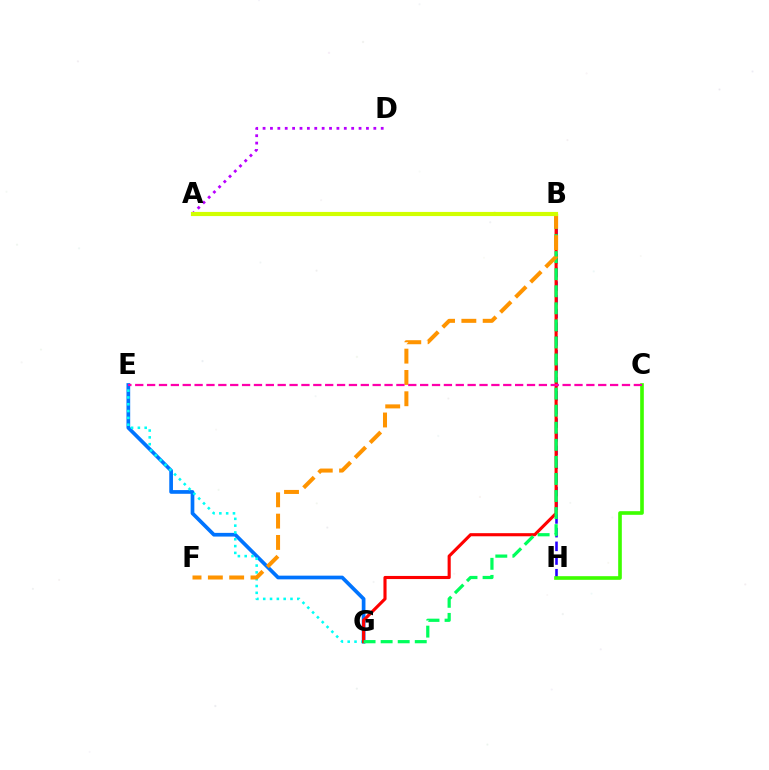{('B', 'H'): [{'color': '#2500ff', 'line_style': 'dashed', 'thickness': 1.86}], ('A', 'D'): [{'color': '#b900ff', 'line_style': 'dotted', 'thickness': 2.01}], ('E', 'G'): [{'color': '#0074ff', 'line_style': 'solid', 'thickness': 2.67}, {'color': '#00fff6', 'line_style': 'dotted', 'thickness': 1.85}], ('B', 'G'): [{'color': '#ff0000', 'line_style': 'solid', 'thickness': 2.24}, {'color': '#00ff5c', 'line_style': 'dashed', 'thickness': 2.32}], ('C', 'H'): [{'color': '#3dff00', 'line_style': 'solid', 'thickness': 2.62}], ('B', 'F'): [{'color': '#ff9400', 'line_style': 'dashed', 'thickness': 2.9}], ('A', 'B'): [{'color': '#d1ff00', 'line_style': 'solid', 'thickness': 2.99}], ('C', 'E'): [{'color': '#ff00ac', 'line_style': 'dashed', 'thickness': 1.61}]}